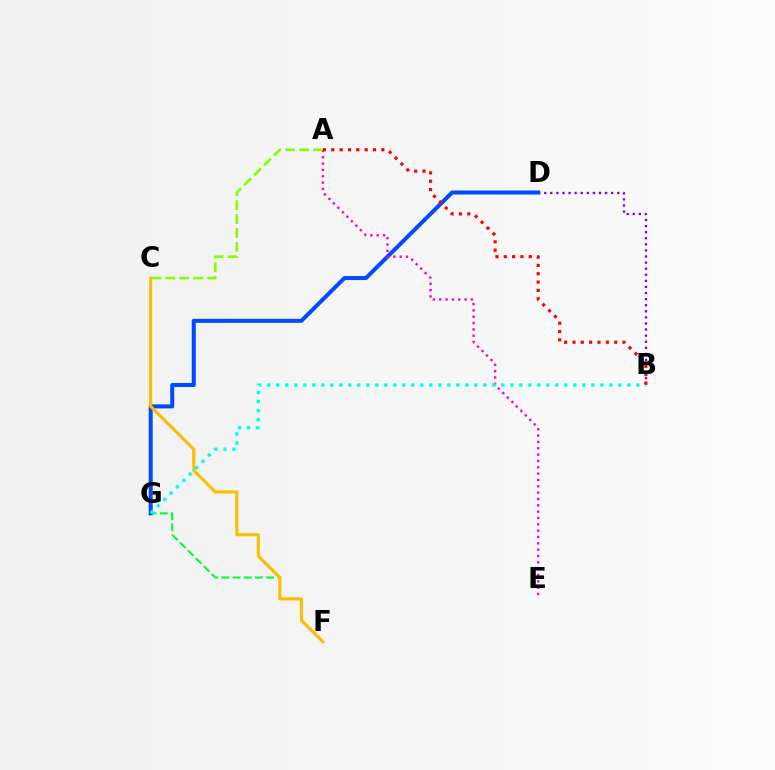{('B', 'D'): [{'color': '#7200ff', 'line_style': 'dotted', 'thickness': 1.65}], ('F', 'G'): [{'color': '#00ff39', 'line_style': 'dashed', 'thickness': 1.52}], ('D', 'G'): [{'color': '#004bff', 'line_style': 'solid', 'thickness': 2.91}], ('A', 'E'): [{'color': '#ff00cf', 'line_style': 'dotted', 'thickness': 1.72}], ('A', 'C'): [{'color': '#84ff00', 'line_style': 'dashed', 'thickness': 1.89}], ('C', 'F'): [{'color': '#ffbd00', 'line_style': 'solid', 'thickness': 2.22}], ('B', 'G'): [{'color': '#00fff6', 'line_style': 'dotted', 'thickness': 2.45}], ('A', 'B'): [{'color': '#ff0000', 'line_style': 'dotted', 'thickness': 2.26}]}